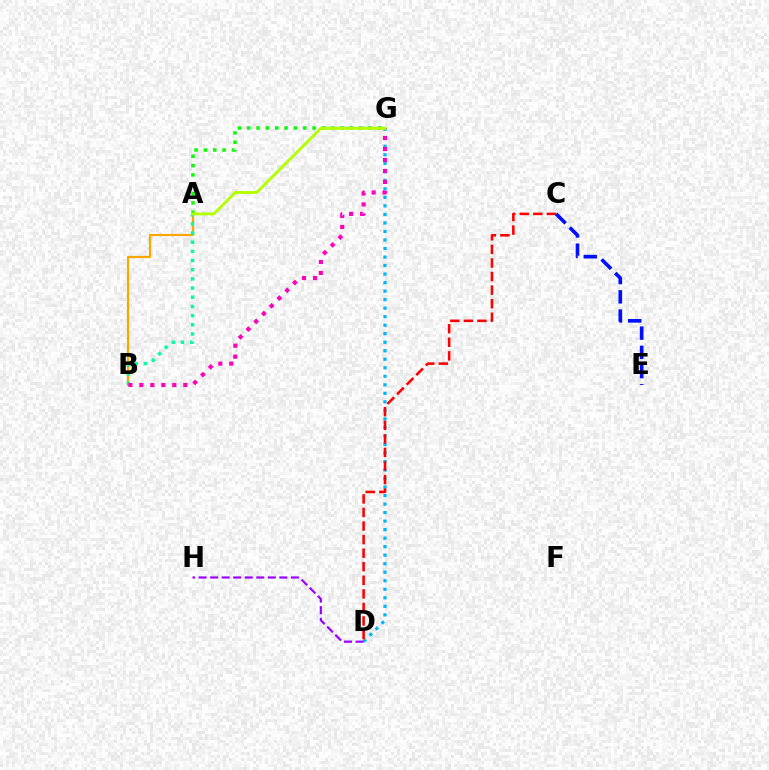{('A', 'B'): [{'color': '#ffa500', 'line_style': 'solid', 'thickness': 1.57}, {'color': '#00ff9d', 'line_style': 'dotted', 'thickness': 2.49}], ('D', 'G'): [{'color': '#00b5ff', 'line_style': 'dotted', 'thickness': 2.31}], ('C', 'D'): [{'color': '#ff0000', 'line_style': 'dashed', 'thickness': 1.84}], ('A', 'G'): [{'color': '#08ff00', 'line_style': 'dotted', 'thickness': 2.54}, {'color': '#b3ff00', 'line_style': 'solid', 'thickness': 2.07}], ('B', 'G'): [{'color': '#ff00bd', 'line_style': 'dotted', 'thickness': 2.98}], ('D', 'H'): [{'color': '#9b00ff', 'line_style': 'dashed', 'thickness': 1.57}], ('C', 'E'): [{'color': '#0010ff', 'line_style': 'dashed', 'thickness': 2.61}]}